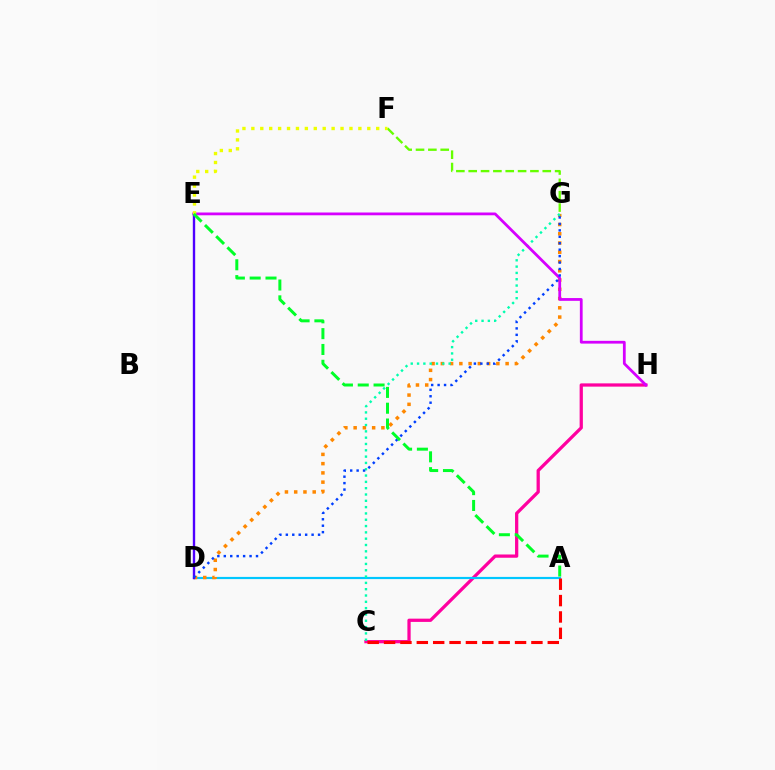{('C', 'H'): [{'color': '#ff00a0', 'line_style': 'solid', 'thickness': 2.35}], ('A', 'D'): [{'color': '#00c7ff', 'line_style': 'solid', 'thickness': 1.57}], ('D', 'G'): [{'color': '#ff8800', 'line_style': 'dotted', 'thickness': 2.51}, {'color': '#003fff', 'line_style': 'dotted', 'thickness': 1.75}], ('A', 'C'): [{'color': '#ff0000', 'line_style': 'dashed', 'thickness': 2.22}], ('C', 'G'): [{'color': '#00ffaf', 'line_style': 'dotted', 'thickness': 1.72}], ('E', 'H'): [{'color': '#d600ff', 'line_style': 'solid', 'thickness': 2.0}], ('D', 'E'): [{'color': '#4f00ff', 'line_style': 'solid', 'thickness': 1.71}], ('F', 'G'): [{'color': '#66ff00', 'line_style': 'dashed', 'thickness': 1.68}], ('E', 'F'): [{'color': '#eeff00', 'line_style': 'dotted', 'thickness': 2.42}], ('A', 'E'): [{'color': '#00ff27', 'line_style': 'dashed', 'thickness': 2.15}]}